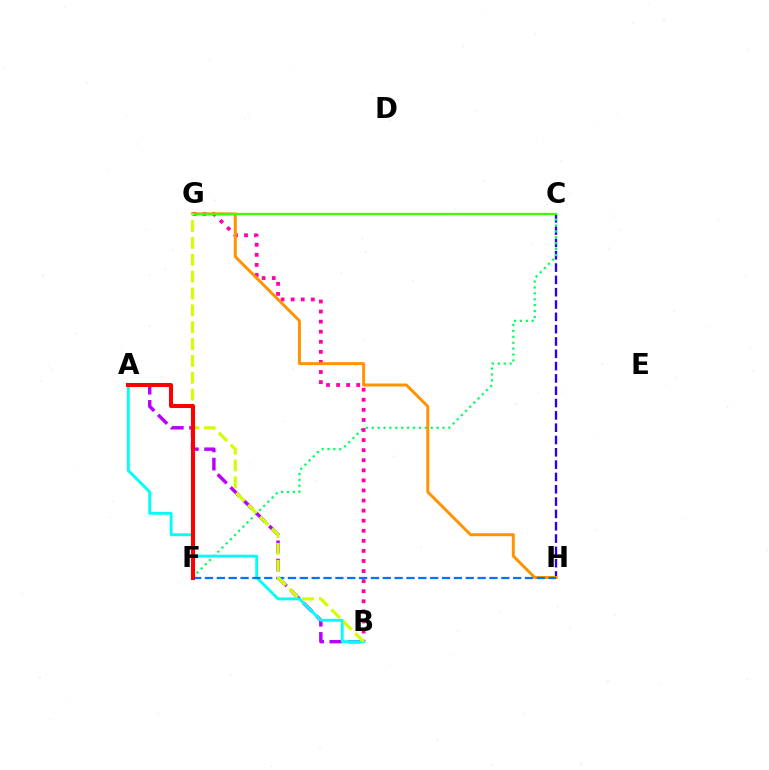{('C', 'H'): [{'color': '#2500ff', 'line_style': 'dashed', 'thickness': 1.67}], ('C', 'F'): [{'color': '#00ff5c', 'line_style': 'dotted', 'thickness': 1.6}], ('B', 'G'): [{'color': '#ff00ac', 'line_style': 'dotted', 'thickness': 2.74}, {'color': '#d1ff00', 'line_style': 'dashed', 'thickness': 2.29}], ('G', 'H'): [{'color': '#ff9400', 'line_style': 'solid', 'thickness': 2.15}], ('C', 'G'): [{'color': '#3dff00', 'line_style': 'solid', 'thickness': 1.62}], ('A', 'B'): [{'color': '#b900ff', 'line_style': 'dashed', 'thickness': 2.48}, {'color': '#00fff6', 'line_style': 'solid', 'thickness': 2.07}], ('F', 'H'): [{'color': '#0074ff', 'line_style': 'dashed', 'thickness': 1.61}], ('A', 'F'): [{'color': '#ff0000', 'line_style': 'solid', 'thickness': 2.91}]}